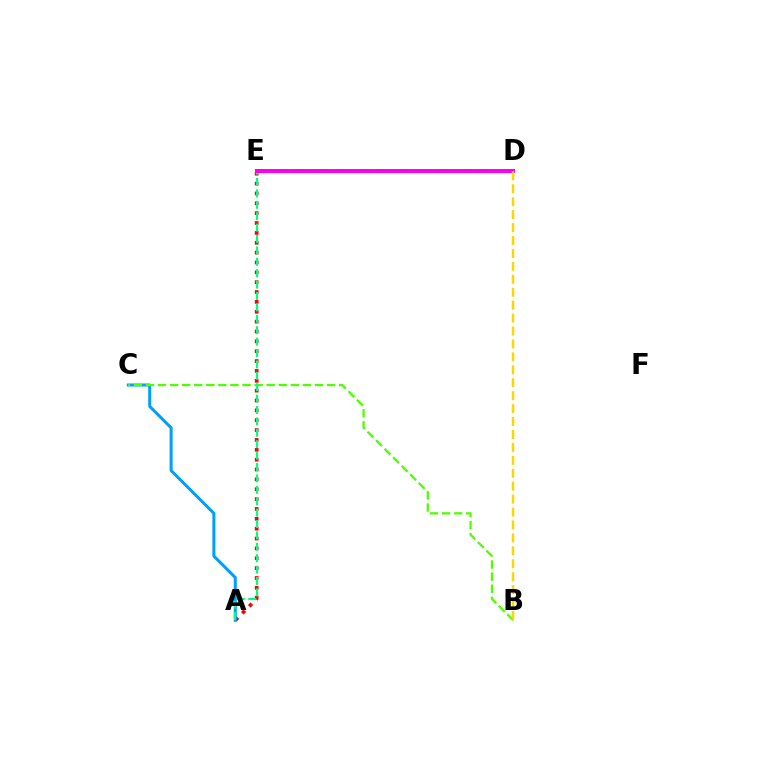{('A', 'E'): [{'color': '#ff0000', 'line_style': 'dotted', 'thickness': 2.68}, {'color': '#00ff86', 'line_style': 'dashed', 'thickness': 1.55}], ('A', 'C'): [{'color': '#009eff', 'line_style': 'solid', 'thickness': 2.17}], ('B', 'C'): [{'color': '#4fff00', 'line_style': 'dashed', 'thickness': 1.64}], ('D', 'E'): [{'color': '#3700ff', 'line_style': 'dashed', 'thickness': 2.78}, {'color': '#ff00ed', 'line_style': 'solid', 'thickness': 2.85}], ('B', 'D'): [{'color': '#ffd500', 'line_style': 'dashed', 'thickness': 1.76}]}